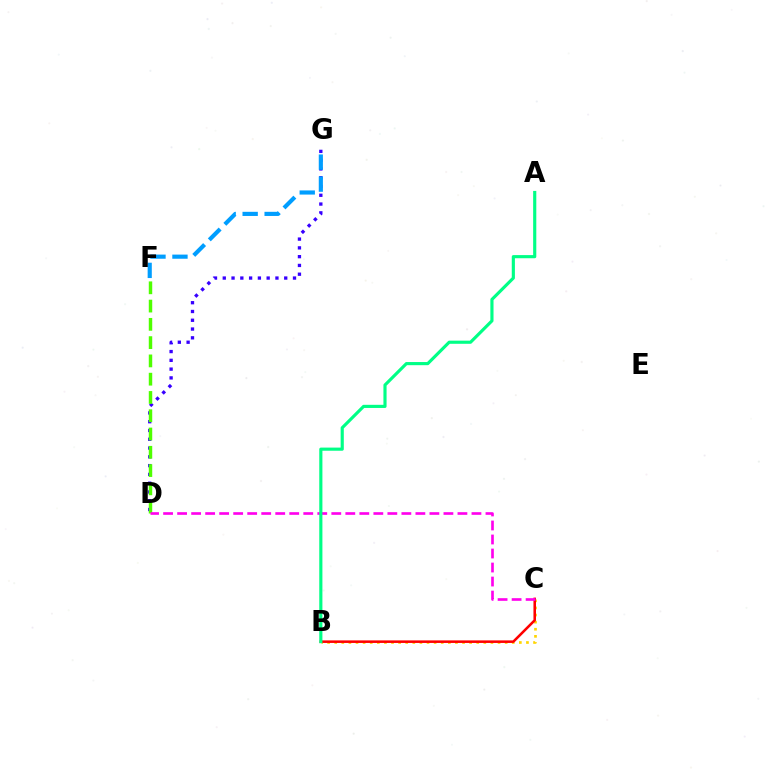{('B', 'C'): [{'color': '#ffd500', 'line_style': 'dotted', 'thickness': 1.93}, {'color': '#ff0000', 'line_style': 'solid', 'thickness': 1.84}], ('D', 'G'): [{'color': '#3700ff', 'line_style': 'dotted', 'thickness': 2.39}], ('D', 'F'): [{'color': '#4fff00', 'line_style': 'dashed', 'thickness': 2.48}], ('F', 'G'): [{'color': '#009eff', 'line_style': 'dashed', 'thickness': 2.99}], ('C', 'D'): [{'color': '#ff00ed', 'line_style': 'dashed', 'thickness': 1.9}], ('A', 'B'): [{'color': '#00ff86', 'line_style': 'solid', 'thickness': 2.27}]}